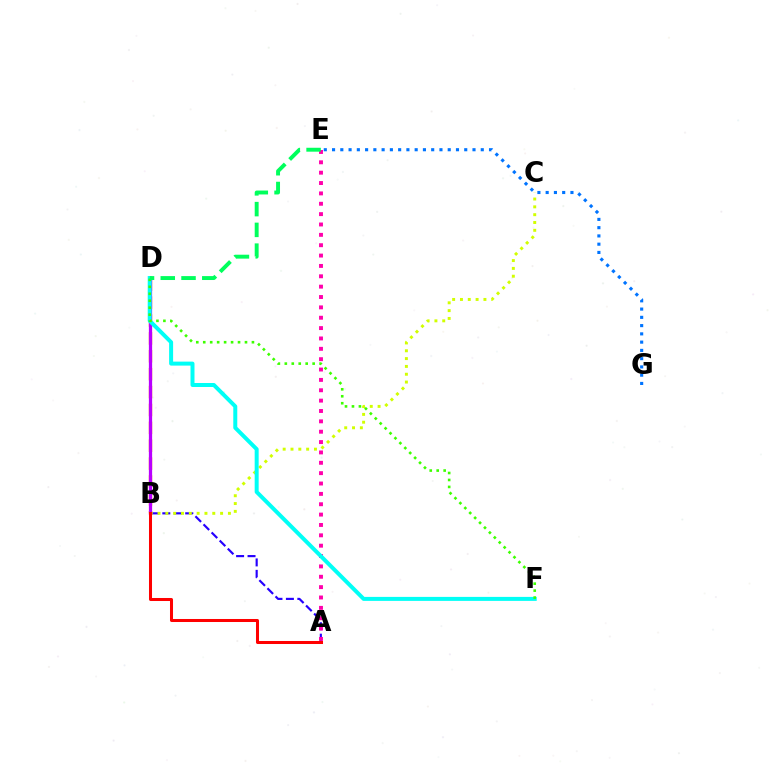{('A', 'B'): [{'color': '#2500ff', 'line_style': 'dashed', 'thickness': 1.55}, {'color': '#ff0000', 'line_style': 'solid', 'thickness': 2.18}], ('B', 'D'): [{'color': '#ff9400', 'line_style': 'dashed', 'thickness': 2.43}, {'color': '#b900ff', 'line_style': 'solid', 'thickness': 2.34}], ('B', 'C'): [{'color': '#d1ff00', 'line_style': 'dotted', 'thickness': 2.13}], ('A', 'E'): [{'color': '#ff00ac', 'line_style': 'dotted', 'thickness': 2.82}], ('D', 'F'): [{'color': '#00fff6', 'line_style': 'solid', 'thickness': 2.87}, {'color': '#3dff00', 'line_style': 'dotted', 'thickness': 1.89}], ('D', 'E'): [{'color': '#00ff5c', 'line_style': 'dashed', 'thickness': 2.82}], ('E', 'G'): [{'color': '#0074ff', 'line_style': 'dotted', 'thickness': 2.24}]}